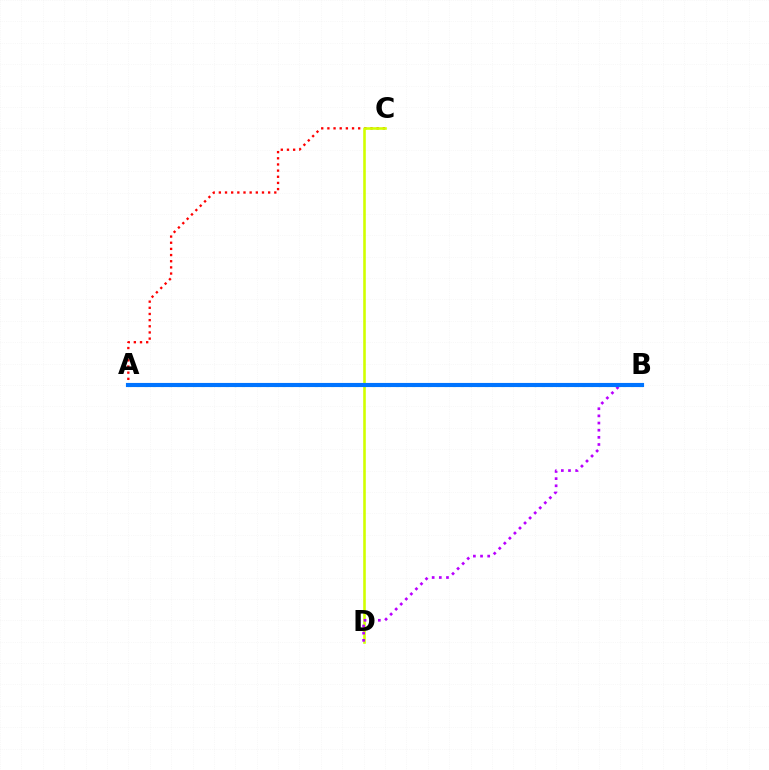{('A', 'C'): [{'color': '#ff0000', 'line_style': 'dotted', 'thickness': 1.67}], ('C', 'D'): [{'color': '#d1ff00', 'line_style': 'solid', 'thickness': 1.87}], ('B', 'D'): [{'color': '#b900ff', 'line_style': 'dotted', 'thickness': 1.94}], ('A', 'B'): [{'color': '#00ff5c', 'line_style': 'dotted', 'thickness': 2.2}, {'color': '#0074ff', 'line_style': 'solid', 'thickness': 2.97}]}